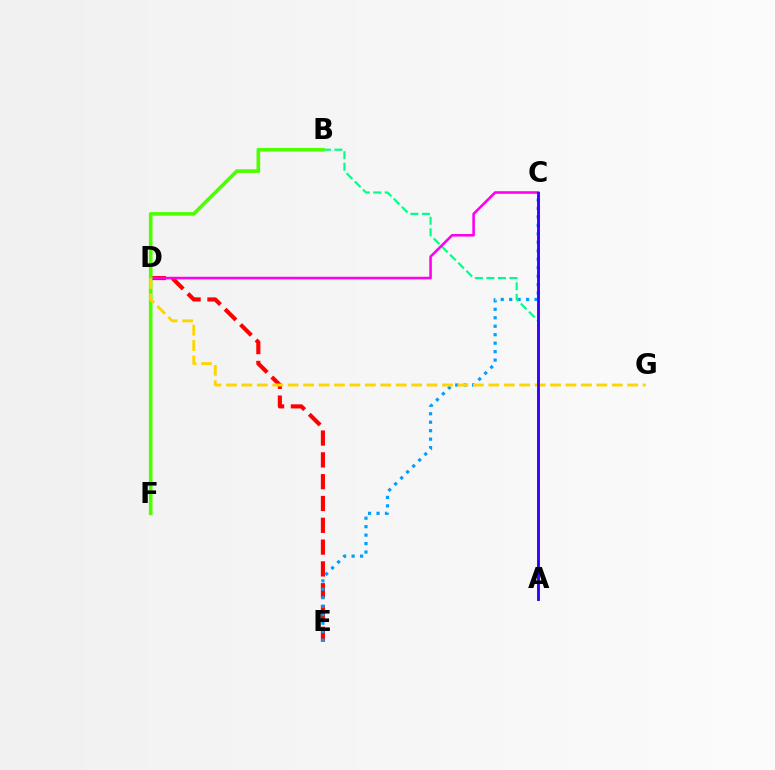{('D', 'E'): [{'color': '#ff0000', 'line_style': 'dashed', 'thickness': 2.96}], ('C', 'E'): [{'color': '#009eff', 'line_style': 'dotted', 'thickness': 2.3}], ('A', 'B'): [{'color': '#00ff86', 'line_style': 'dashed', 'thickness': 1.56}], ('C', 'D'): [{'color': '#ff00ed', 'line_style': 'solid', 'thickness': 1.86}], ('B', 'F'): [{'color': '#4fff00', 'line_style': 'solid', 'thickness': 2.63}], ('D', 'G'): [{'color': '#ffd500', 'line_style': 'dashed', 'thickness': 2.1}], ('A', 'C'): [{'color': '#3700ff', 'line_style': 'solid', 'thickness': 2.06}]}